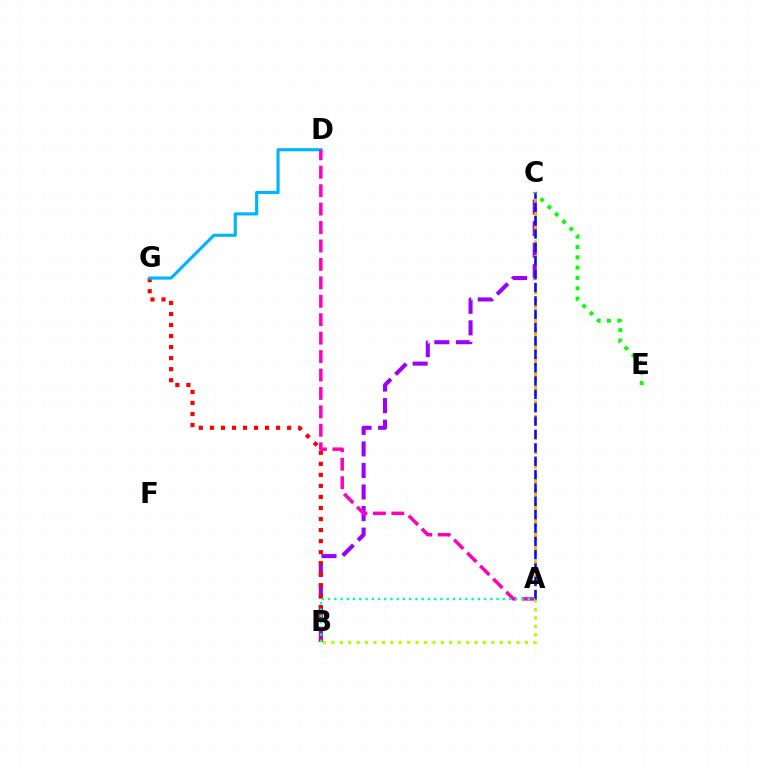{('C', 'E'): [{'color': '#08ff00', 'line_style': 'dotted', 'thickness': 2.8}], ('B', 'C'): [{'color': '#9b00ff', 'line_style': 'dashed', 'thickness': 2.93}], ('B', 'G'): [{'color': '#ff0000', 'line_style': 'dotted', 'thickness': 3.0}], ('A', 'C'): [{'color': '#ffa500', 'line_style': 'dashed', 'thickness': 1.97}, {'color': '#0010ff', 'line_style': 'dashed', 'thickness': 1.82}], ('A', 'B'): [{'color': '#b3ff00', 'line_style': 'dotted', 'thickness': 2.29}, {'color': '#00ff9d', 'line_style': 'dotted', 'thickness': 1.7}], ('D', 'G'): [{'color': '#00b5ff', 'line_style': 'solid', 'thickness': 2.25}], ('A', 'D'): [{'color': '#ff00bd', 'line_style': 'dashed', 'thickness': 2.5}]}